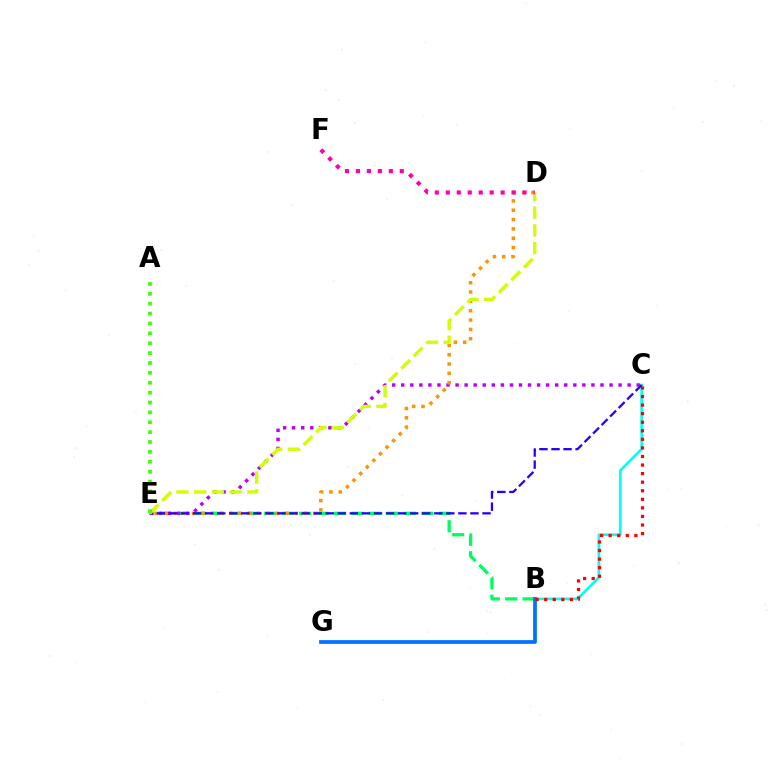{('B', 'E'): [{'color': '#00ff5c', 'line_style': 'dashed', 'thickness': 2.37}], ('B', 'C'): [{'color': '#00fff6', 'line_style': 'solid', 'thickness': 1.94}, {'color': '#ff0000', 'line_style': 'dotted', 'thickness': 2.33}], ('C', 'E'): [{'color': '#b900ff', 'line_style': 'dotted', 'thickness': 2.46}, {'color': '#2500ff', 'line_style': 'dashed', 'thickness': 1.64}], ('D', 'E'): [{'color': '#ff9400', 'line_style': 'dotted', 'thickness': 2.54}, {'color': '#d1ff00', 'line_style': 'dashed', 'thickness': 2.41}], ('B', 'G'): [{'color': '#0074ff', 'line_style': 'solid', 'thickness': 2.7}], ('D', 'F'): [{'color': '#ff00ac', 'line_style': 'dotted', 'thickness': 2.98}], ('A', 'E'): [{'color': '#3dff00', 'line_style': 'dotted', 'thickness': 2.68}]}